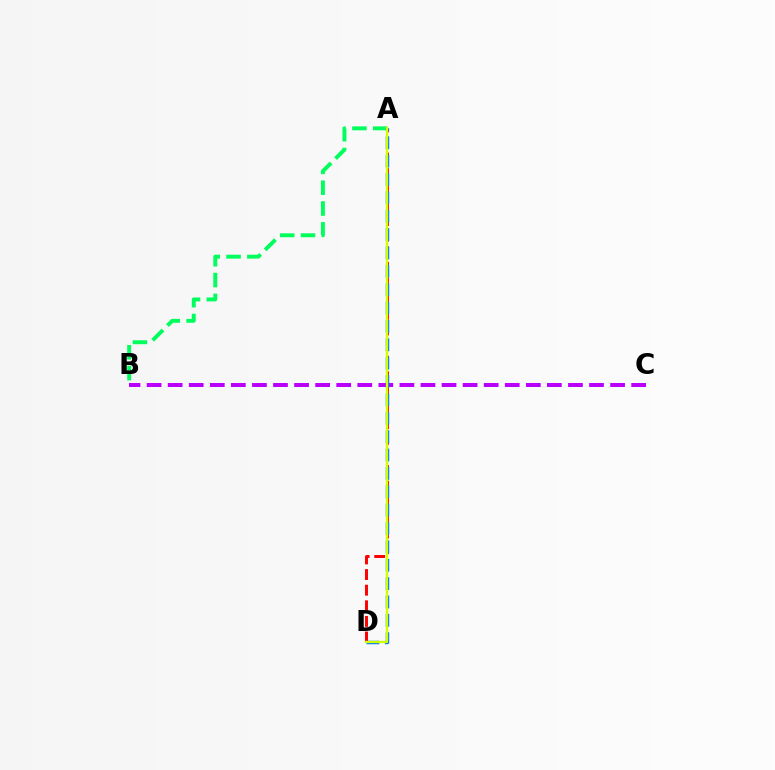{('A', 'B'): [{'color': '#00ff5c', 'line_style': 'dashed', 'thickness': 2.83}], ('A', 'D'): [{'color': '#ff0000', 'line_style': 'dashed', 'thickness': 2.12}, {'color': '#0074ff', 'line_style': 'dashed', 'thickness': 2.5}, {'color': '#d1ff00', 'line_style': 'solid', 'thickness': 1.66}], ('B', 'C'): [{'color': '#b900ff', 'line_style': 'dashed', 'thickness': 2.86}]}